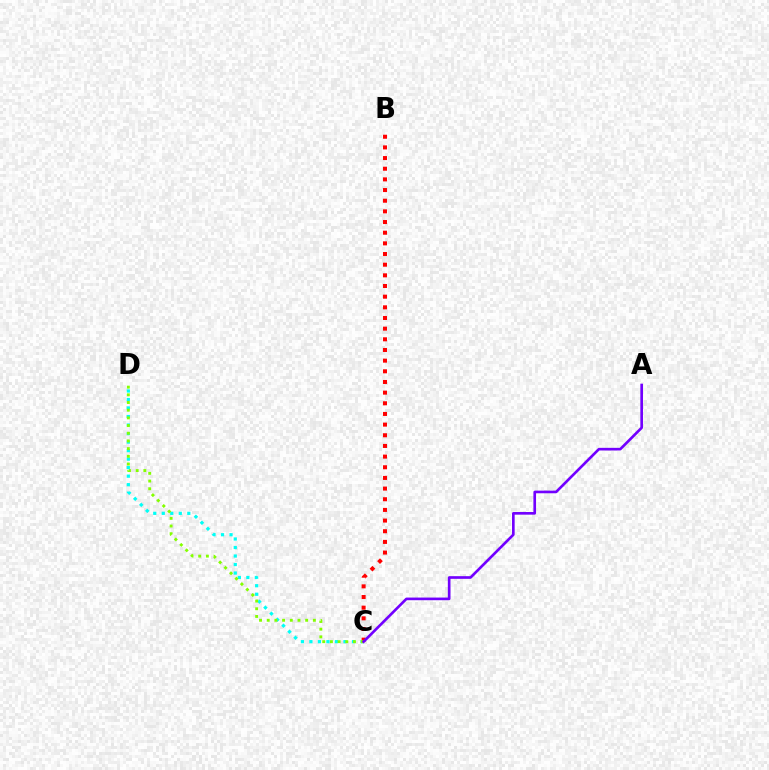{('C', 'D'): [{'color': '#00fff6', 'line_style': 'dotted', 'thickness': 2.31}, {'color': '#84ff00', 'line_style': 'dotted', 'thickness': 2.09}], ('B', 'C'): [{'color': '#ff0000', 'line_style': 'dotted', 'thickness': 2.9}], ('A', 'C'): [{'color': '#7200ff', 'line_style': 'solid', 'thickness': 1.91}]}